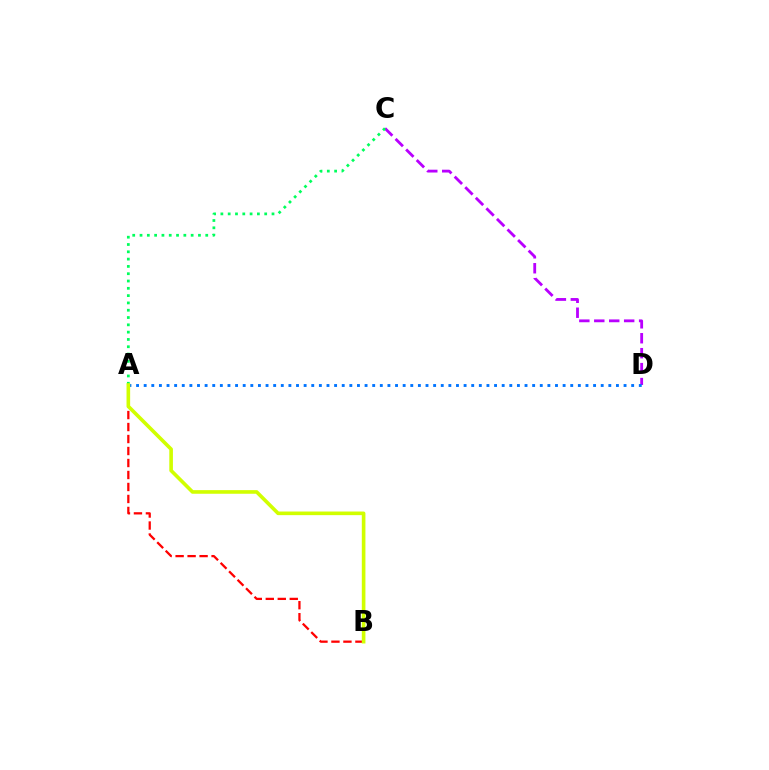{('C', 'D'): [{'color': '#b900ff', 'line_style': 'dashed', 'thickness': 2.03}], ('A', 'B'): [{'color': '#ff0000', 'line_style': 'dashed', 'thickness': 1.63}, {'color': '#d1ff00', 'line_style': 'solid', 'thickness': 2.61}], ('A', 'D'): [{'color': '#0074ff', 'line_style': 'dotted', 'thickness': 2.07}], ('A', 'C'): [{'color': '#00ff5c', 'line_style': 'dotted', 'thickness': 1.98}]}